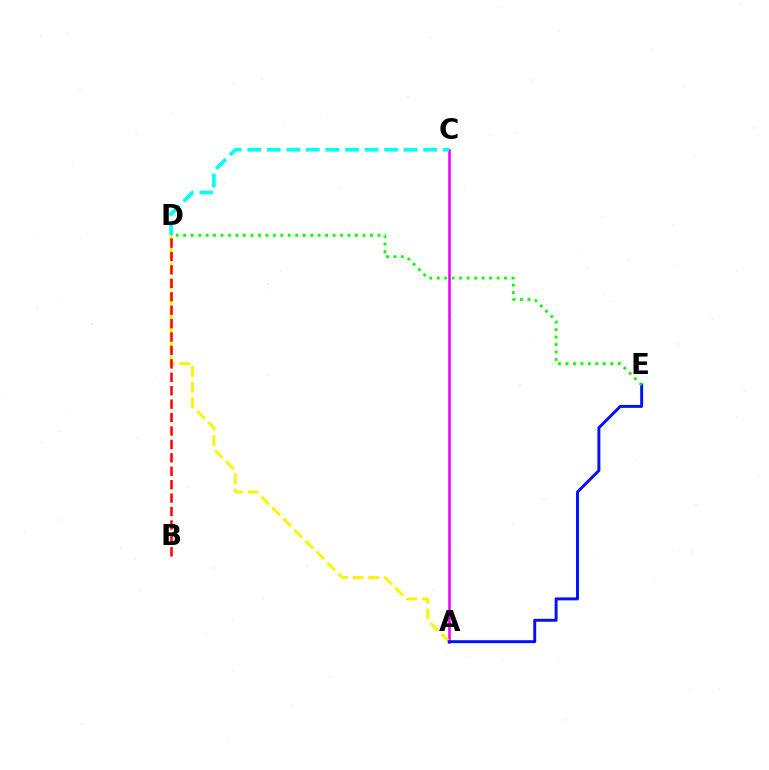{('A', 'C'): [{'color': '#ee00ff', 'line_style': 'solid', 'thickness': 1.85}], ('A', 'D'): [{'color': '#fcf500', 'line_style': 'dashed', 'thickness': 2.12}], ('C', 'D'): [{'color': '#00fff6', 'line_style': 'dashed', 'thickness': 2.66}], ('A', 'E'): [{'color': '#0010ff', 'line_style': 'solid', 'thickness': 2.11}], ('D', 'E'): [{'color': '#08ff00', 'line_style': 'dotted', 'thickness': 2.03}], ('B', 'D'): [{'color': '#ff0000', 'line_style': 'dashed', 'thickness': 1.82}]}